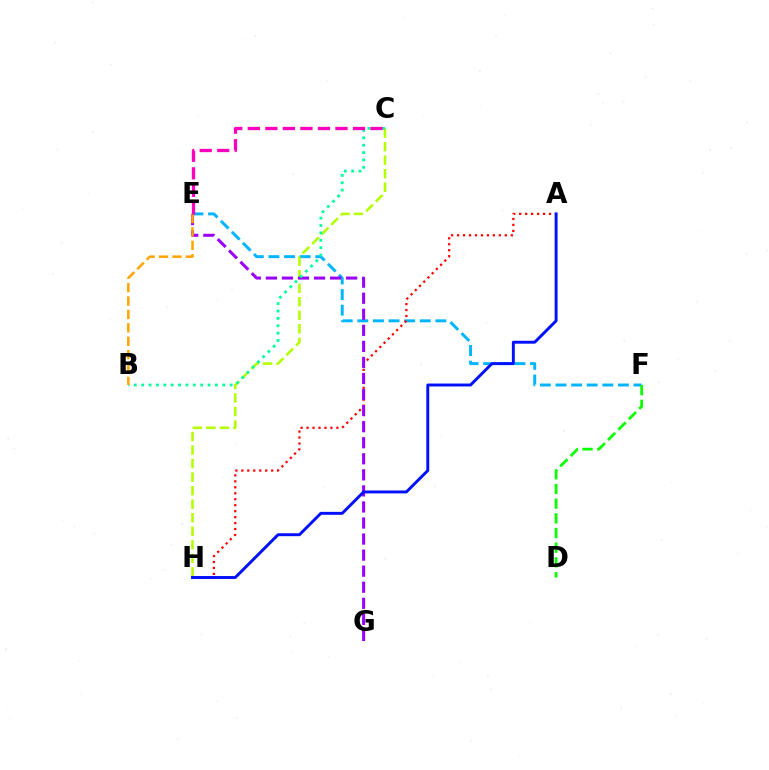{('E', 'F'): [{'color': '#00b5ff', 'line_style': 'dashed', 'thickness': 2.12}], ('C', 'H'): [{'color': '#b3ff00', 'line_style': 'dashed', 'thickness': 1.84}], ('A', 'H'): [{'color': '#ff0000', 'line_style': 'dotted', 'thickness': 1.62}, {'color': '#0010ff', 'line_style': 'solid', 'thickness': 2.11}], ('E', 'G'): [{'color': '#9b00ff', 'line_style': 'dashed', 'thickness': 2.18}], ('D', 'F'): [{'color': '#08ff00', 'line_style': 'dashed', 'thickness': 1.99}], ('B', 'C'): [{'color': '#00ff9d', 'line_style': 'dotted', 'thickness': 2.0}], ('B', 'E'): [{'color': '#ffa500', 'line_style': 'dashed', 'thickness': 1.82}], ('C', 'E'): [{'color': '#ff00bd', 'line_style': 'dashed', 'thickness': 2.38}]}